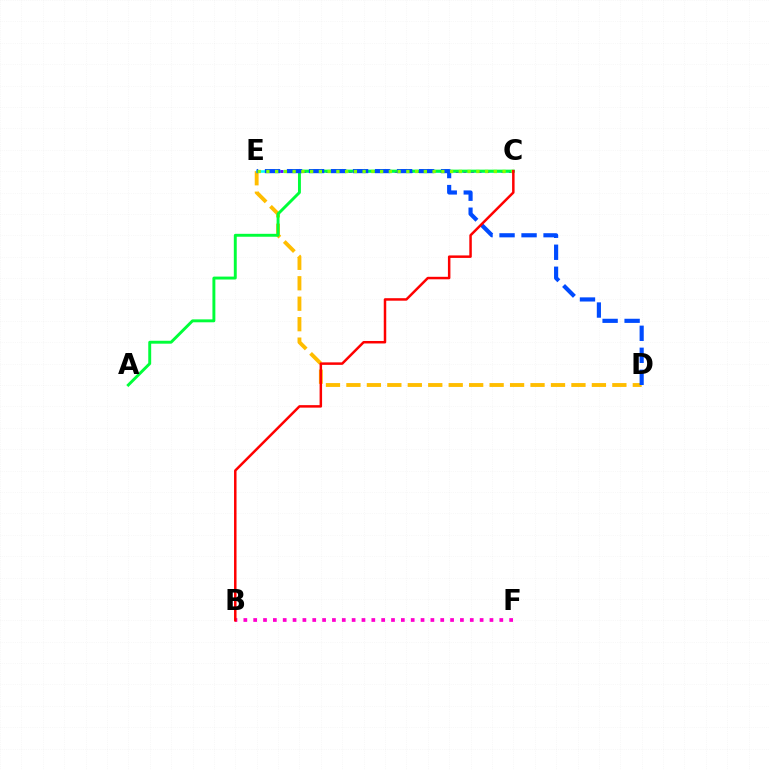{('B', 'F'): [{'color': '#ff00cf', 'line_style': 'dotted', 'thickness': 2.67}], ('D', 'E'): [{'color': '#ffbd00', 'line_style': 'dashed', 'thickness': 2.78}, {'color': '#004bff', 'line_style': 'dashed', 'thickness': 2.99}], ('C', 'E'): [{'color': '#00fff6', 'line_style': 'solid', 'thickness': 1.82}, {'color': '#7200ff', 'line_style': 'dotted', 'thickness': 2.07}, {'color': '#84ff00', 'line_style': 'dotted', 'thickness': 2.38}], ('A', 'C'): [{'color': '#00ff39', 'line_style': 'solid', 'thickness': 2.1}], ('B', 'C'): [{'color': '#ff0000', 'line_style': 'solid', 'thickness': 1.8}]}